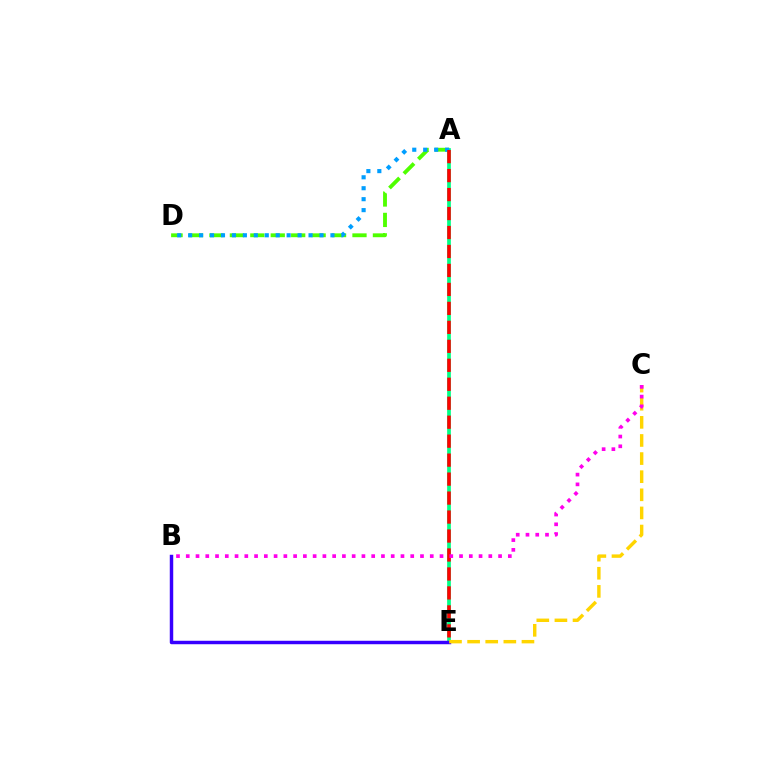{('A', 'E'): [{'color': '#00ff86', 'line_style': 'solid', 'thickness': 2.68}, {'color': '#ff0000', 'line_style': 'dashed', 'thickness': 2.58}], ('A', 'D'): [{'color': '#4fff00', 'line_style': 'dashed', 'thickness': 2.78}, {'color': '#009eff', 'line_style': 'dotted', 'thickness': 2.97}], ('B', 'E'): [{'color': '#3700ff', 'line_style': 'solid', 'thickness': 2.49}], ('C', 'E'): [{'color': '#ffd500', 'line_style': 'dashed', 'thickness': 2.46}], ('B', 'C'): [{'color': '#ff00ed', 'line_style': 'dotted', 'thickness': 2.65}]}